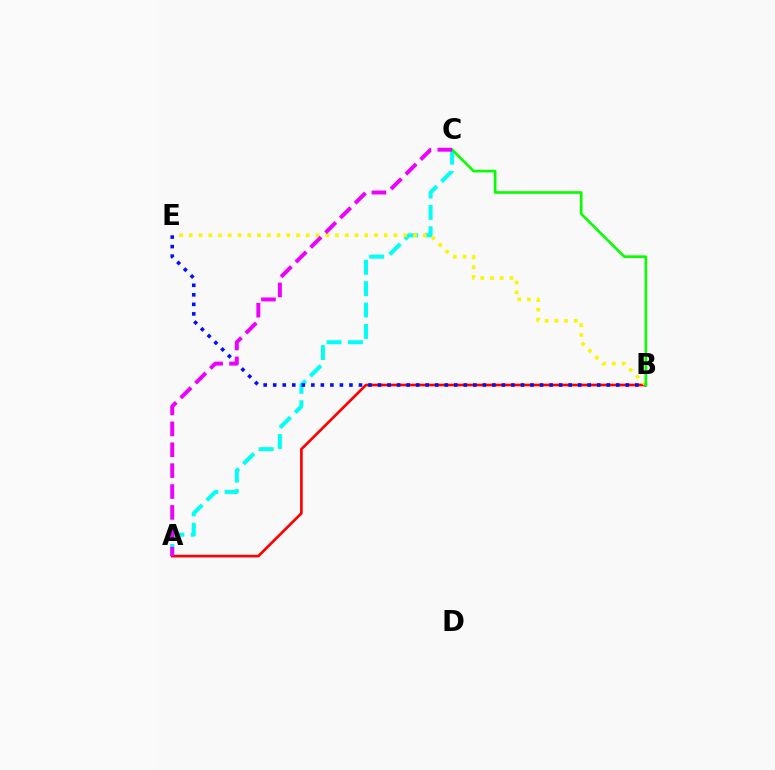{('A', 'C'): [{'color': '#00fff6', 'line_style': 'dashed', 'thickness': 2.9}, {'color': '#ee00ff', 'line_style': 'dashed', 'thickness': 2.84}], ('A', 'B'): [{'color': '#ff0000', 'line_style': 'solid', 'thickness': 1.92}], ('B', 'E'): [{'color': '#fcf500', 'line_style': 'dotted', 'thickness': 2.65}, {'color': '#0010ff', 'line_style': 'dotted', 'thickness': 2.59}], ('B', 'C'): [{'color': '#08ff00', 'line_style': 'solid', 'thickness': 1.9}]}